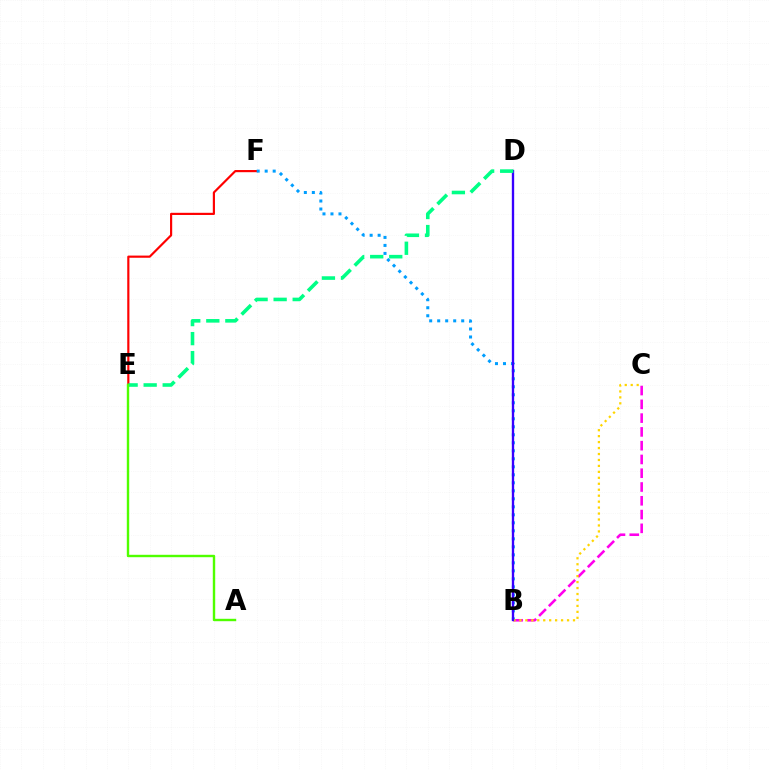{('B', 'C'): [{'color': '#ff00ed', 'line_style': 'dashed', 'thickness': 1.87}, {'color': '#ffd500', 'line_style': 'dotted', 'thickness': 1.62}], ('E', 'F'): [{'color': '#ff0000', 'line_style': 'solid', 'thickness': 1.56}], ('B', 'F'): [{'color': '#009eff', 'line_style': 'dotted', 'thickness': 2.17}], ('B', 'D'): [{'color': '#3700ff', 'line_style': 'solid', 'thickness': 1.69}], ('D', 'E'): [{'color': '#00ff86', 'line_style': 'dashed', 'thickness': 2.59}], ('A', 'E'): [{'color': '#4fff00', 'line_style': 'solid', 'thickness': 1.73}]}